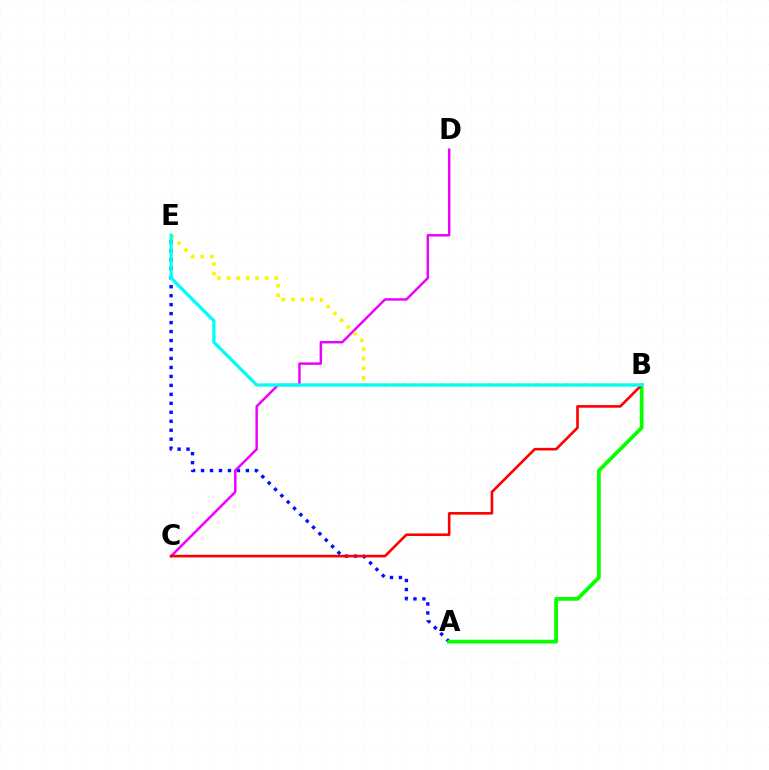{('A', 'E'): [{'color': '#0010ff', 'line_style': 'dotted', 'thickness': 2.44}], ('A', 'B'): [{'color': '#08ff00', 'line_style': 'solid', 'thickness': 2.71}], ('C', 'D'): [{'color': '#ee00ff', 'line_style': 'solid', 'thickness': 1.78}], ('B', 'C'): [{'color': '#ff0000', 'line_style': 'solid', 'thickness': 1.88}], ('B', 'E'): [{'color': '#fcf500', 'line_style': 'dotted', 'thickness': 2.59}, {'color': '#00fff6', 'line_style': 'solid', 'thickness': 2.36}]}